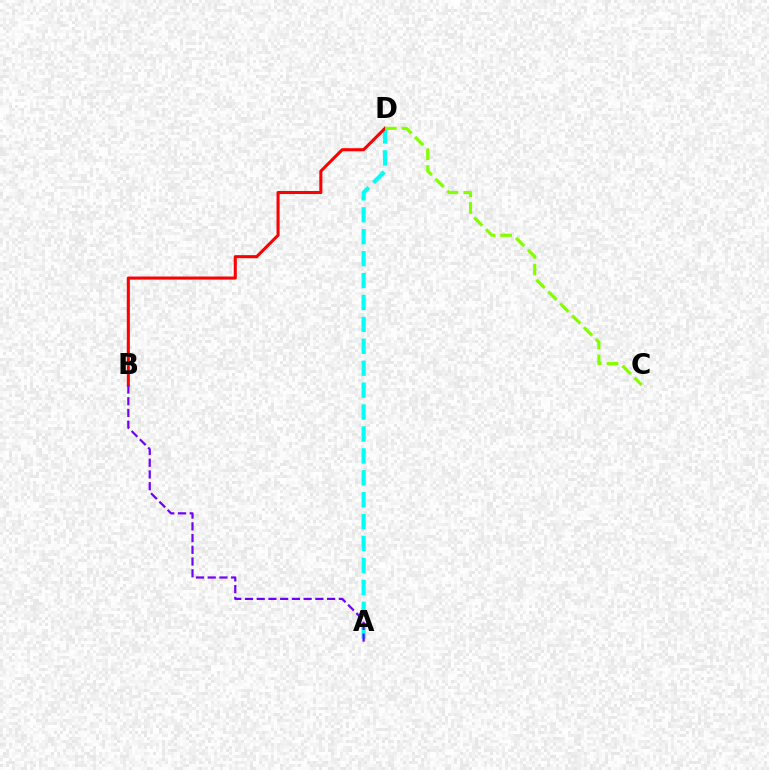{('A', 'D'): [{'color': '#00fff6', 'line_style': 'dashed', 'thickness': 2.98}], ('B', 'D'): [{'color': '#ff0000', 'line_style': 'solid', 'thickness': 2.2}], ('A', 'B'): [{'color': '#7200ff', 'line_style': 'dashed', 'thickness': 1.59}], ('C', 'D'): [{'color': '#84ff00', 'line_style': 'dashed', 'thickness': 2.28}]}